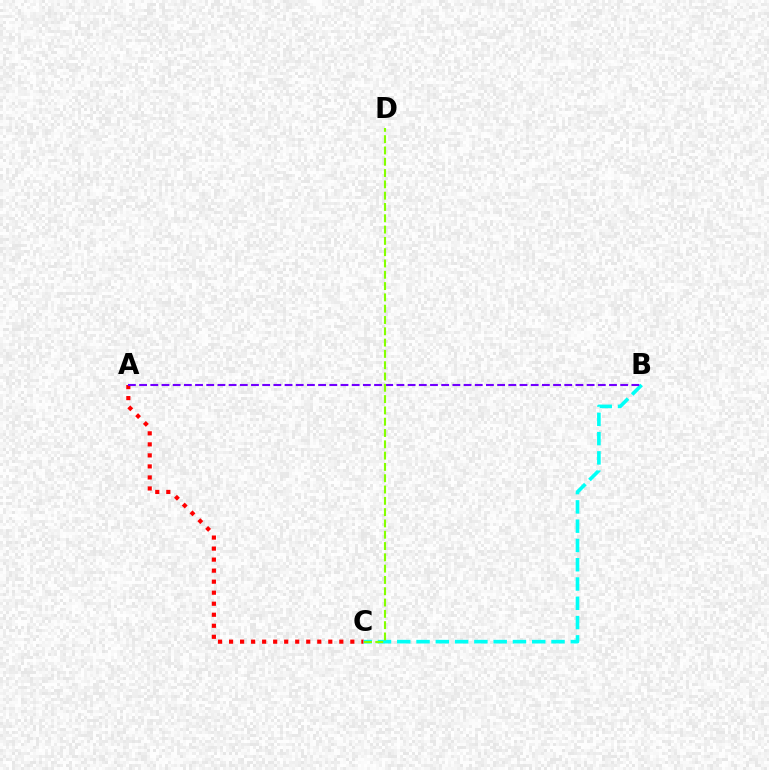{('A', 'C'): [{'color': '#ff0000', 'line_style': 'dotted', 'thickness': 3.0}], ('B', 'C'): [{'color': '#00fff6', 'line_style': 'dashed', 'thickness': 2.62}], ('A', 'B'): [{'color': '#7200ff', 'line_style': 'dashed', 'thickness': 1.52}], ('C', 'D'): [{'color': '#84ff00', 'line_style': 'dashed', 'thickness': 1.54}]}